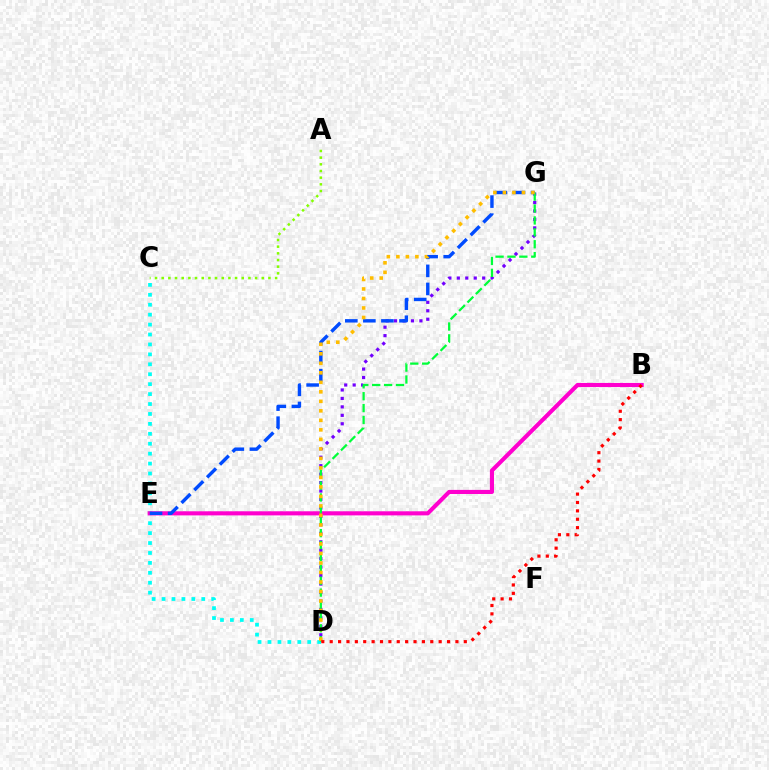{('D', 'G'): [{'color': '#7200ff', 'line_style': 'dotted', 'thickness': 2.3}, {'color': '#00ff39', 'line_style': 'dashed', 'thickness': 1.62}, {'color': '#ffbd00', 'line_style': 'dotted', 'thickness': 2.58}], ('C', 'D'): [{'color': '#00fff6', 'line_style': 'dotted', 'thickness': 2.7}], ('B', 'E'): [{'color': '#ff00cf', 'line_style': 'solid', 'thickness': 2.95}], ('E', 'G'): [{'color': '#004bff', 'line_style': 'dashed', 'thickness': 2.45}], ('A', 'C'): [{'color': '#84ff00', 'line_style': 'dotted', 'thickness': 1.81}], ('B', 'D'): [{'color': '#ff0000', 'line_style': 'dotted', 'thickness': 2.28}]}